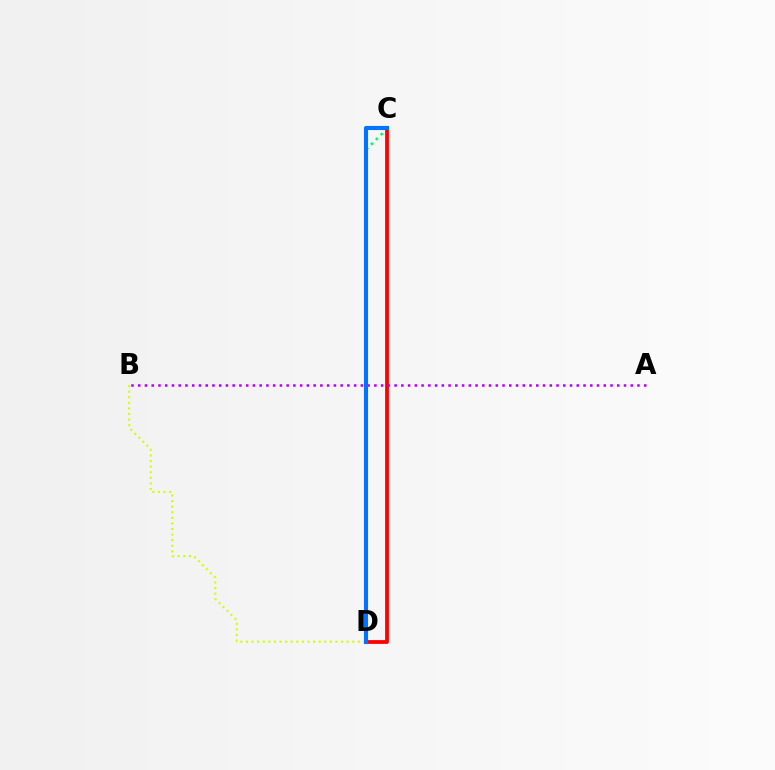{('C', 'D'): [{'color': '#00ff5c', 'line_style': 'dotted', 'thickness': 1.87}, {'color': '#ff0000', 'line_style': 'solid', 'thickness': 2.72}, {'color': '#0074ff', 'line_style': 'solid', 'thickness': 2.96}], ('B', 'D'): [{'color': '#d1ff00', 'line_style': 'dotted', 'thickness': 1.52}], ('A', 'B'): [{'color': '#b900ff', 'line_style': 'dotted', 'thickness': 1.83}]}